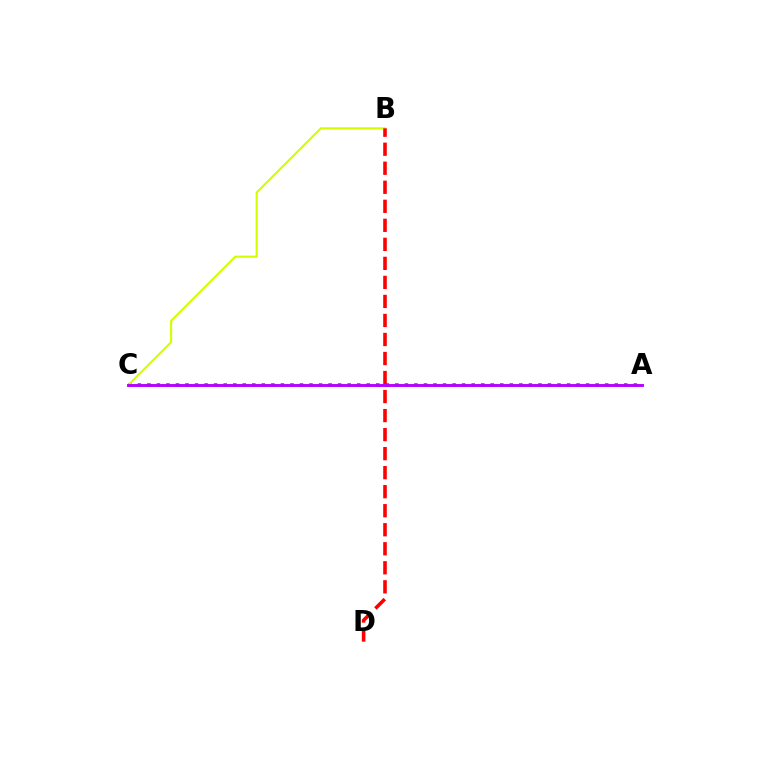{('A', 'C'): [{'color': '#0074ff', 'line_style': 'dotted', 'thickness': 2.59}, {'color': '#00ff5c', 'line_style': 'dotted', 'thickness': 1.53}, {'color': '#b900ff', 'line_style': 'solid', 'thickness': 2.09}], ('B', 'C'): [{'color': '#d1ff00', 'line_style': 'solid', 'thickness': 1.5}], ('B', 'D'): [{'color': '#ff0000', 'line_style': 'dashed', 'thickness': 2.58}]}